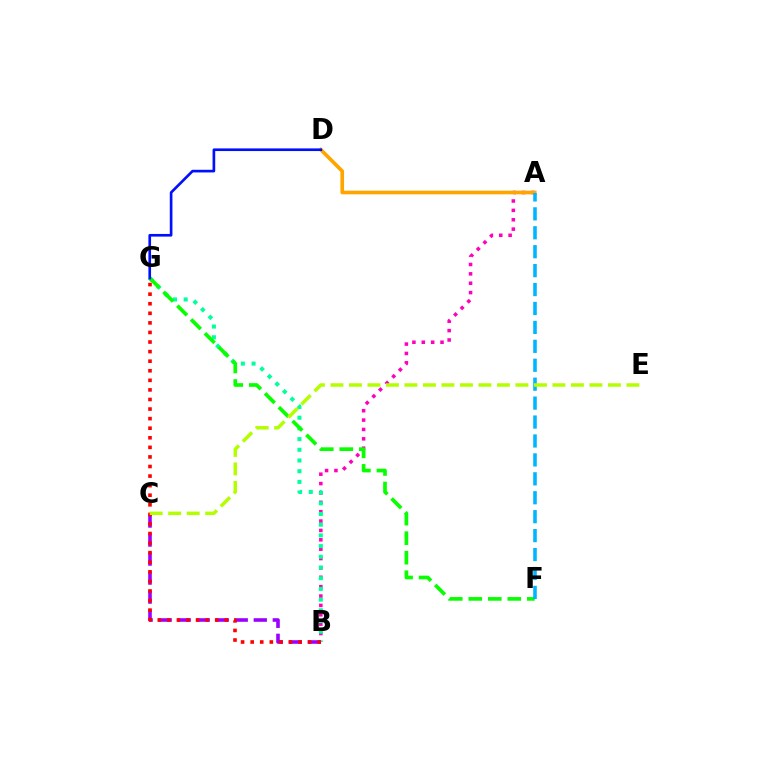{('A', 'B'): [{'color': '#ff00bd', 'line_style': 'dotted', 'thickness': 2.55}], ('B', 'G'): [{'color': '#00ff9d', 'line_style': 'dotted', 'thickness': 2.91}, {'color': '#ff0000', 'line_style': 'dotted', 'thickness': 2.6}], ('B', 'C'): [{'color': '#9b00ff', 'line_style': 'dashed', 'thickness': 2.58}], ('F', 'G'): [{'color': '#08ff00', 'line_style': 'dashed', 'thickness': 2.65}], ('A', 'D'): [{'color': '#ffa500', 'line_style': 'solid', 'thickness': 2.63}], ('A', 'F'): [{'color': '#00b5ff', 'line_style': 'dashed', 'thickness': 2.57}], ('C', 'E'): [{'color': '#b3ff00', 'line_style': 'dashed', 'thickness': 2.51}], ('D', 'G'): [{'color': '#0010ff', 'line_style': 'solid', 'thickness': 1.91}]}